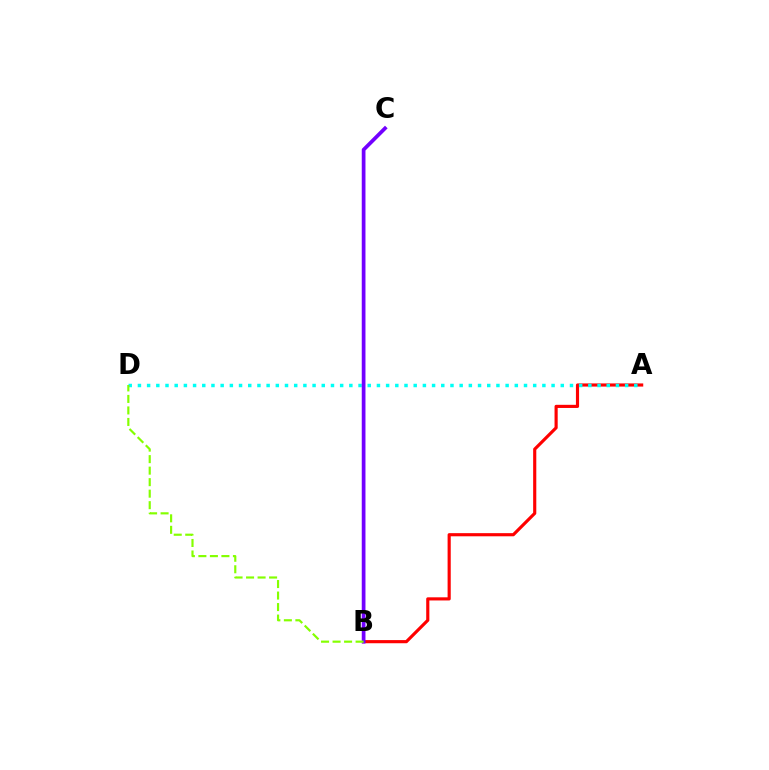{('A', 'B'): [{'color': '#ff0000', 'line_style': 'solid', 'thickness': 2.26}], ('A', 'D'): [{'color': '#00fff6', 'line_style': 'dotted', 'thickness': 2.5}], ('B', 'C'): [{'color': '#7200ff', 'line_style': 'solid', 'thickness': 2.68}], ('B', 'D'): [{'color': '#84ff00', 'line_style': 'dashed', 'thickness': 1.56}]}